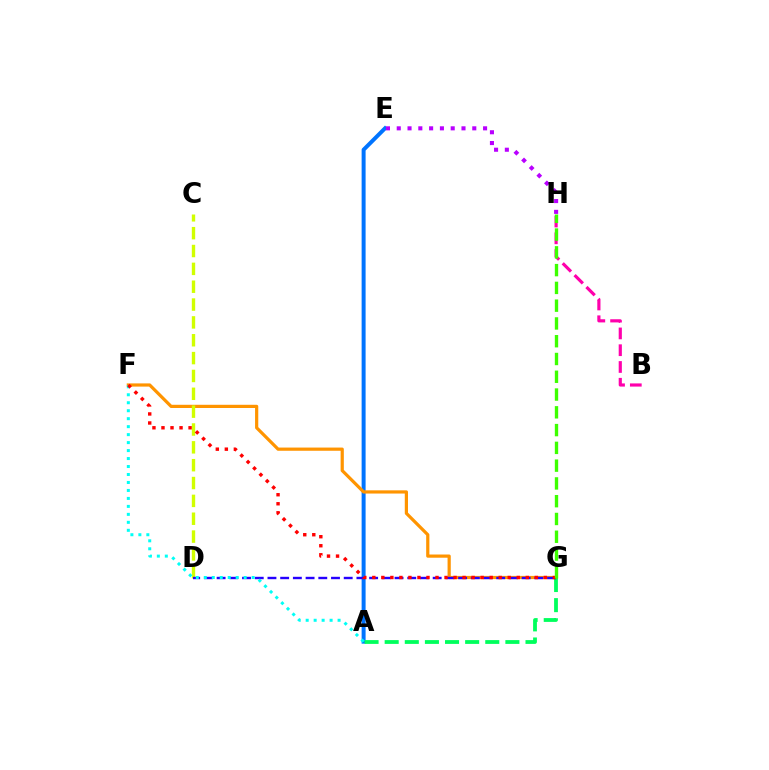{('A', 'E'): [{'color': '#0074ff', 'line_style': 'solid', 'thickness': 2.86}], ('B', 'H'): [{'color': '#ff00ac', 'line_style': 'dashed', 'thickness': 2.28}], ('F', 'G'): [{'color': '#ff9400', 'line_style': 'solid', 'thickness': 2.31}, {'color': '#ff0000', 'line_style': 'dotted', 'thickness': 2.45}], ('A', 'G'): [{'color': '#00ff5c', 'line_style': 'dashed', 'thickness': 2.73}], ('C', 'D'): [{'color': '#d1ff00', 'line_style': 'dashed', 'thickness': 2.42}], ('D', 'G'): [{'color': '#2500ff', 'line_style': 'dashed', 'thickness': 1.73}], ('A', 'F'): [{'color': '#00fff6', 'line_style': 'dotted', 'thickness': 2.17}], ('G', 'H'): [{'color': '#3dff00', 'line_style': 'dashed', 'thickness': 2.41}], ('E', 'H'): [{'color': '#b900ff', 'line_style': 'dotted', 'thickness': 2.93}]}